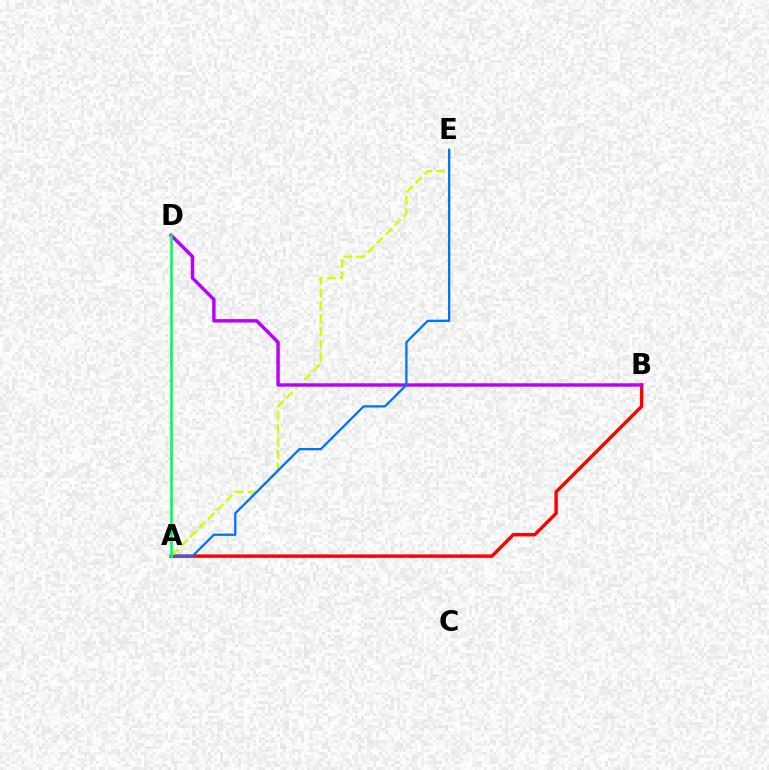{('A', 'B'): [{'color': '#ff0000', 'line_style': 'solid', 'thickness': 2.45}], ('A', 'E'): [{'color': '#d1ff00', 'line_style': 'dashed', 'thickness': 1.73}, {'color': '#0074ff', 'line_style': 'solid', 'thickness': 1.67}], ('B', 'D'): [{'color': '#b900ff', 'line_style': 'solid', 'thickness': 2.47}], ('A', 'D'): [{'color': '#00ff5c', 'line_style': 'solid', 'thickness': 1.91}]}